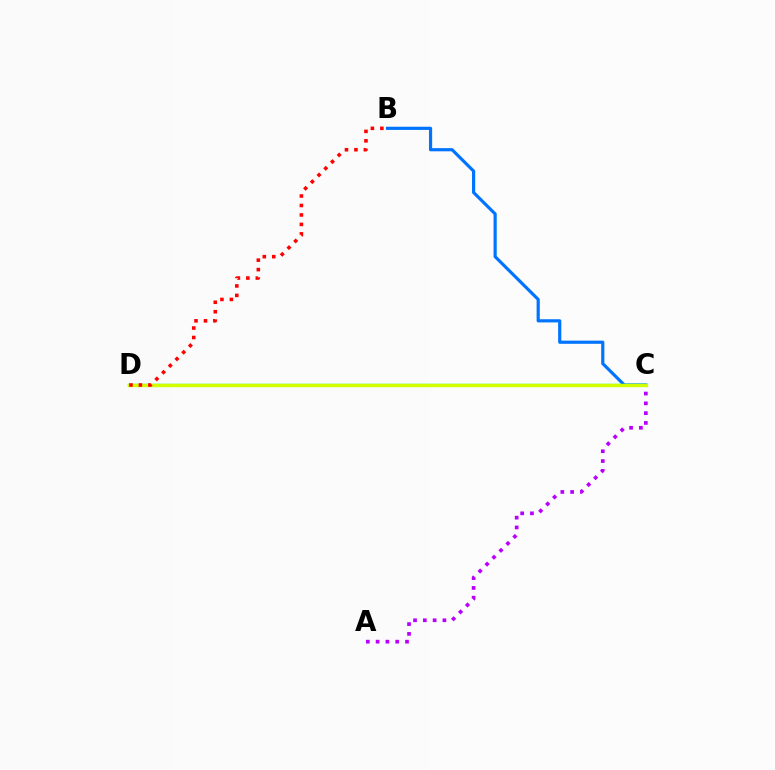{('B', 'C'): [{'color': '#0074ff', 'line_style': 'solid', 'thickness': 2.28}], ('A', 'C'): [{'color': '#b900ff', 'line_style': 'dotted', 'thickness': 2.66}], ('C', 'D'): [{'color': '#00ff5c', 'line_style': 'solid', 'thickness': 1.71}, {'color': '#d1ff00', 'line_style': 'solid', 'thickness': 2.41}], ('B', 'D'): [{'color': '#ff0000', 'line_style': 'dotted', 'thickness': 2.57}]}